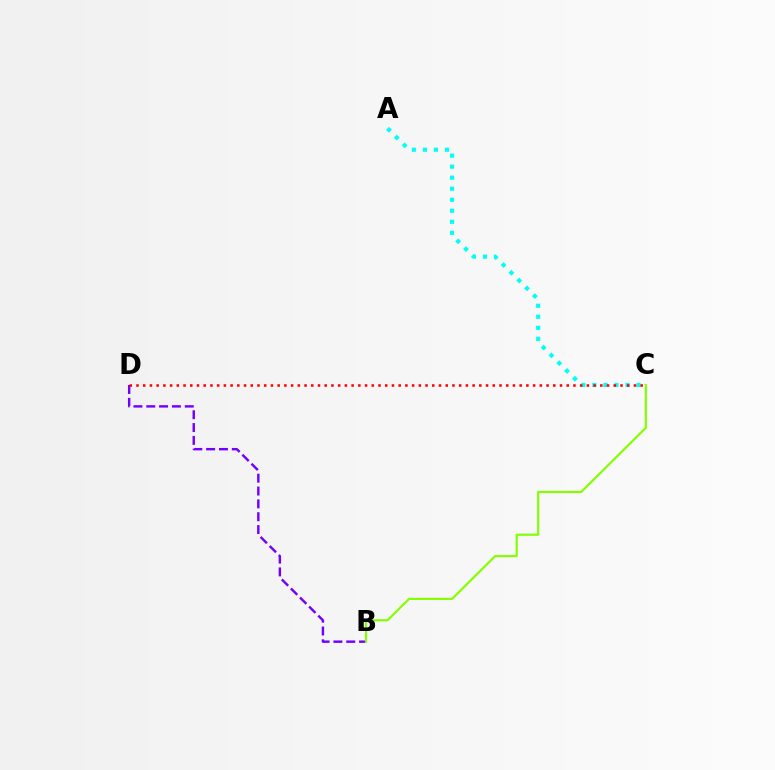{('A', 'C'): [{'color': '#00fff6', 'line_style': 'dotted', 'thickness': 3.0}], ('B', 'D'): [{'color': '#7200ff', 'line_style': 'dashed', 'thickness': 1.74}], ('C', 'D'): [{'color': '#ff0000', 'line_style': 'dotted', 'thickness': 1.83}], ('B', 'C'): [{'color': '#84ff00', 'line_style': 'solid', 'thickness': 1.57}]}